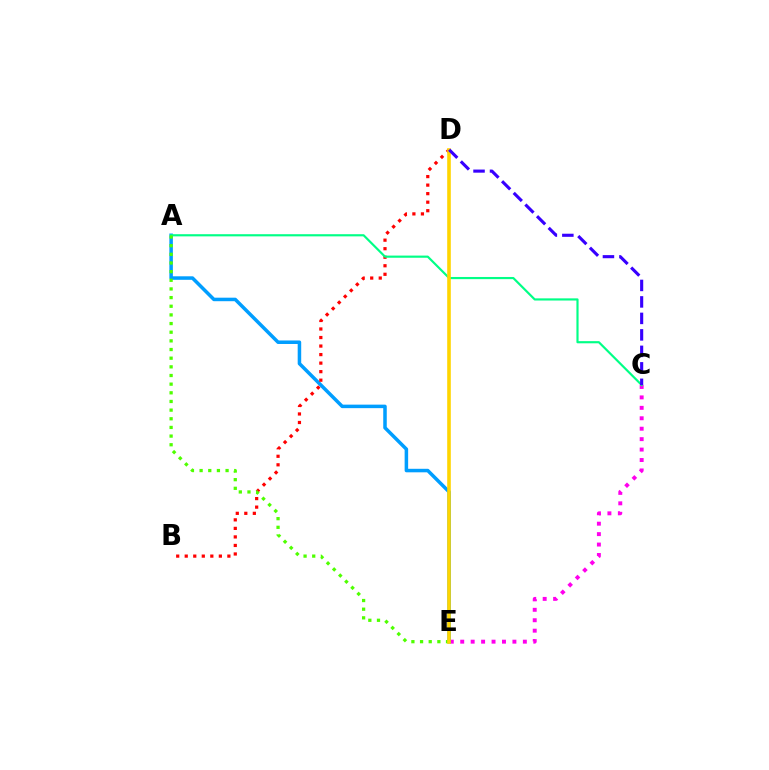{('C', 'E'): [{'color': '#ff00ed', 'line_style': 'dotted', 'thickness': 2.84}], ('A', 'E'): [{'color': '#009eff', 'line_style': 'solid', 'thickness': 2.53}, {'color': '#4fff00', 'line_style': 'dotted', 'thickness': 2.35}], ('B', 'D'): [{'color': '#ff0000', 'line_style': 'dotted', 'thickness': 2.32}], ('A', 'C'): [{'color': '#00ff86', 'line_style': 'solid', 'thickness': 1.56}], ('D', 'E'): [{'color': '#ffd500', 'line_style': 'solid', 'thickness': 2.59}], ('C', 'D'): [{'color': '#3700ff', 'line_style': 'dashed', 'thickness': 2.24}]}